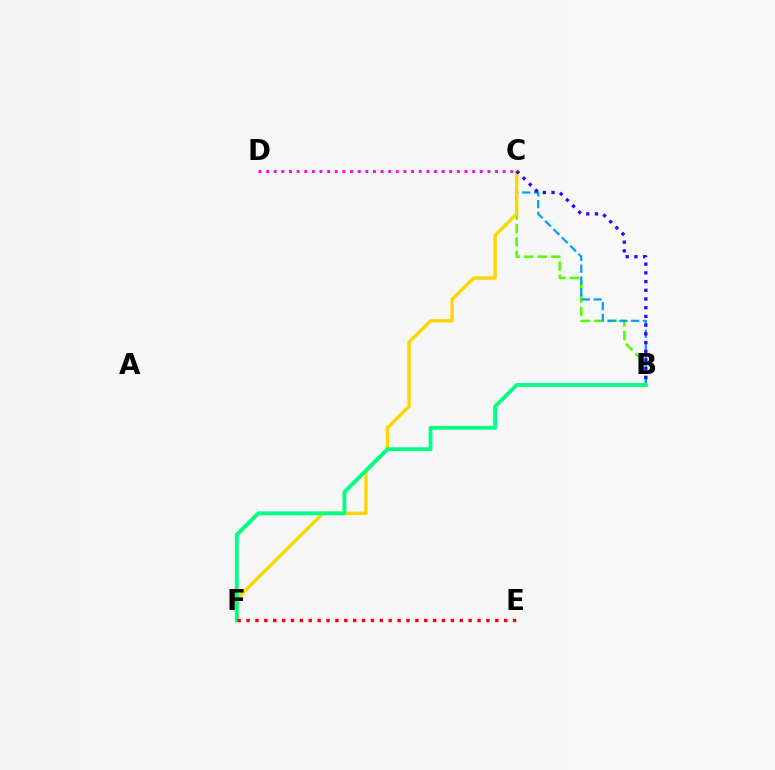{('B', 'C'): [{'color': '#4fff00', 'line_style': 'dashed', 'thickness': 1.82}, {'color': '#009eff', 'line_style': 'dashed', 'thickness': 1.6}, {'color': '#3700ff', 'line_style': 'dotted', 'thickness': 2.37}], ('C', 'F'): [{'color': '#ffd500', 'line_style': 'solid', 'thickness': 2.45}], ('B', 'F'): [{'color': '#00ff86', 'line_style': 'solid', 'thickness': 2.78}], ('C', 'D'): [{'color': '#ff00ed', 'line_style': 'dotted', 'thickness': 2.07}], ('E', 'F'): [{'color': '#ff0000', 'line_style': 'dotted', 'thickness': 2.41}]}